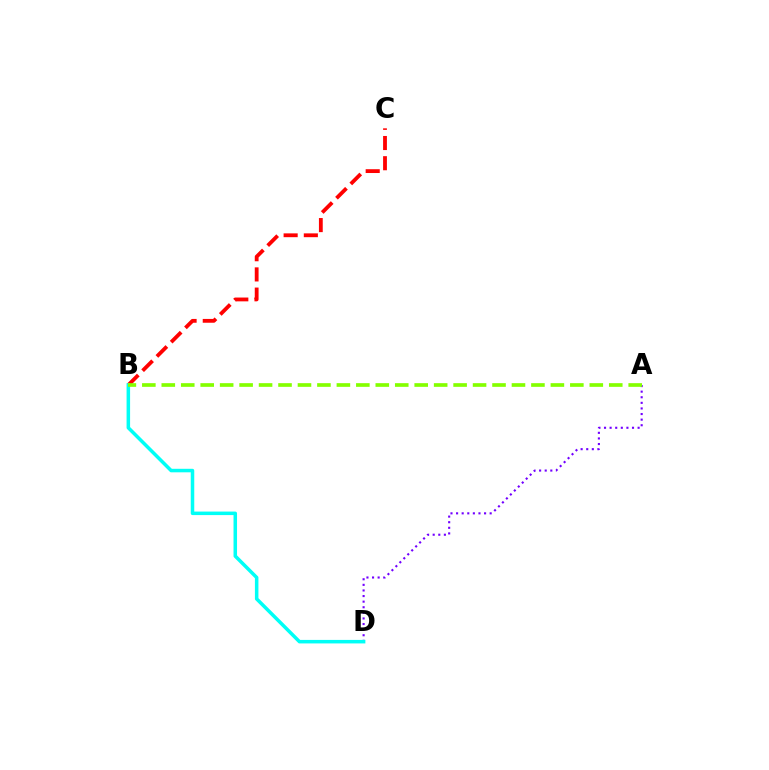{('B', 'C'): [{'color': '#ff0000', 'line_style': 'dashed', 'thickness': 2.74}], ('A', 'D'): [{'color': '#7200ff', 'line_style': 'dotted', 'thickness': 1.52}], ('B', 'D'): [{'color': '#00fff6', 'line_style': 'solid', 'thickness': 2.53}], ('A', 'B'): [{'color': '#84ff00', 'line_style': 'dashed', 'thickness': 2.64}]}